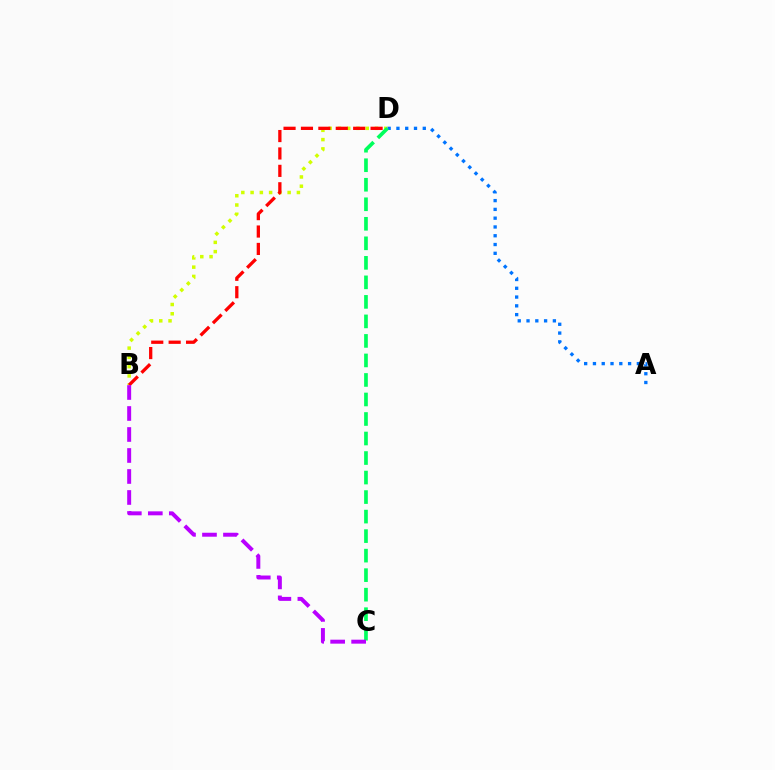{('B', 'D'): [{'color': '#d1ff00', 'line_style': 'dotted', 'thickness': 2.52}, {'color': '#ff0000', 'line_style': 'dashed', 'thickness': 2.36}], ('A', 'D'): [{'color': '#0074ff', 'line_style': 'dotted', 'thickness': 2.39}], ('C', 'D'): [{'color': '#00ff5c', 'line_style': 'dashed', 'thickness': 2.65}], ('B', 'C'): [{'color': '#b900ff', 'line_style': 'dashed', 'thickness': 2.85}]}